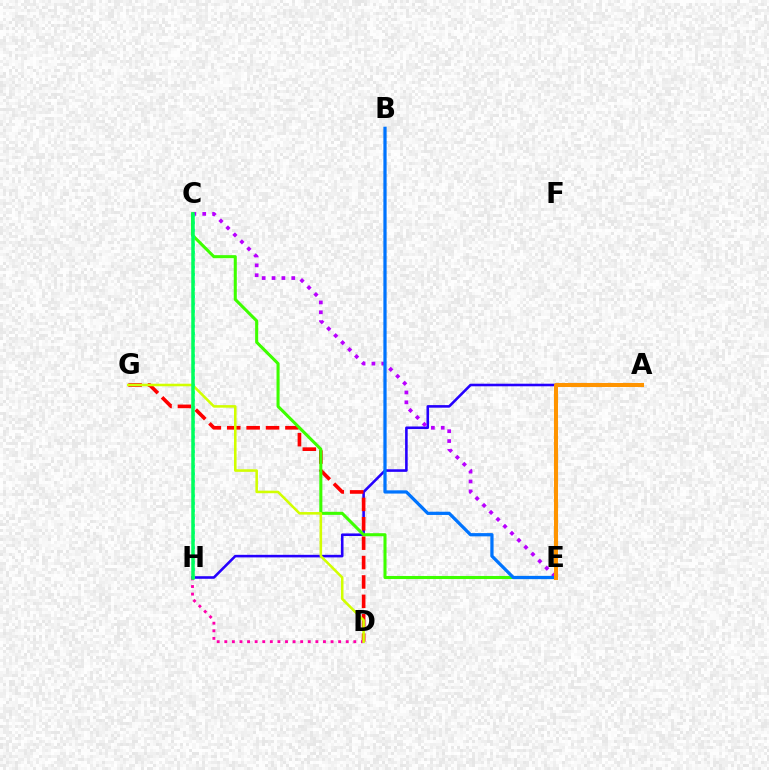{('A', 'H'): [{'color': '#2500ff', 'line_style': 'solid', 'thickness': 1.86}], ('D', 'G'): [{'color': '#ff0000', 'line_style': 'dashed', 'thickness': 2.63}, {'color': '#d1ff00', 'line_style': 'solid', 'thickness': 1.84}], ('C', 'E'): [{'color': '#b900ff', 'line_style': 'dotted', 'thickness': 2.68}, {'color': '#3dff00', 'line_style': 'solid', 'thickness': 2.2}], ('D', 'H'): [{'color': '#ff00ac', 'line_style': 'dotted', 'thickness': 2.06}], ('B', 'E'): [{'color': '#0074ff', 'line_style': 'solid', 'thickness': 2.33}], ('C', 'H'): [{'color': '#00fff6', 'line_style': 'dotted', 'thickness': 2.01}, {'color': '#00ff5c', 'line_style': 'solid', 'thickness': 2.52}], ('A', 'E'): [{'color': '#ff9400', 'line_style': 'solid', 'thickness': 2.91}]}